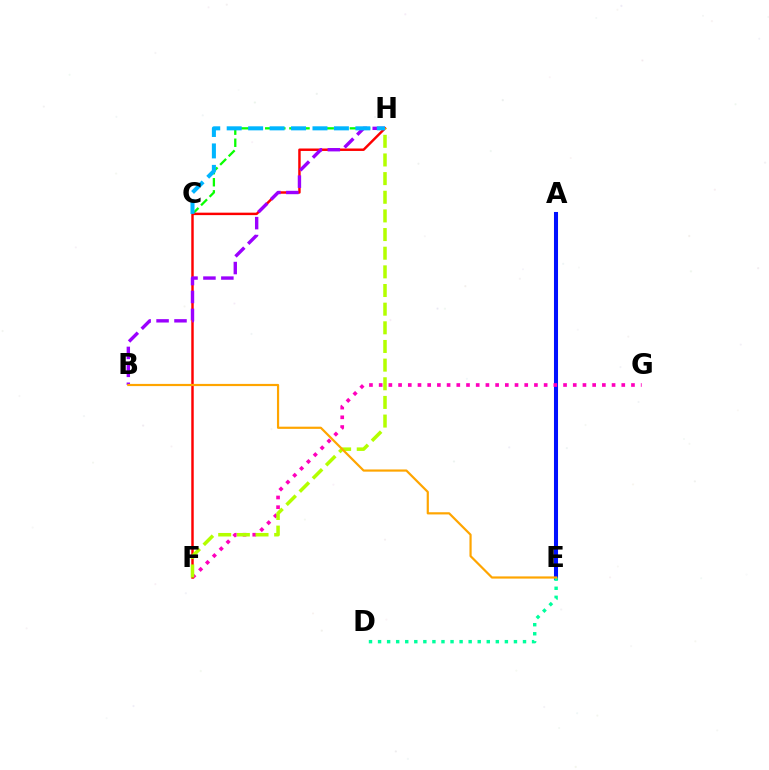{('C', 'H'): [{'color': '#08ff00', 'line_style': 'dashed', 'thickness': 1.64}, {'color': '#00b5ff', 'line_style': 'dashed', 'thickness': 2.91}], ('A', 'E'): [{'color': '#0010ff', 'line_style': 'solid', 'thickness': 2.92}], ('F', 'G'): [{'color': '#ff00bd', 'line_style': 'dotted', 'thickness': 2.64}], ('D', 'E'): [{'color': '#00ff9d', 'line_style': 'dotted', 'thickness': 2.46}], ('F', 'H'): [{'color': '#ff0000', 'line_style': 'solid', 'thickness': 1.77}, {'color': '#b3ff00', 'line_style': 'dashed', 'thickness': 2.53}], ('B', 'H'): [{'color': '#9b00ff', 'line_style': 'dashed', 'thickness': 2.44}], ('B', 'E'): [{'color': '#ffa500', 'line_style': 'solid', 'thickness': 1.58}]}